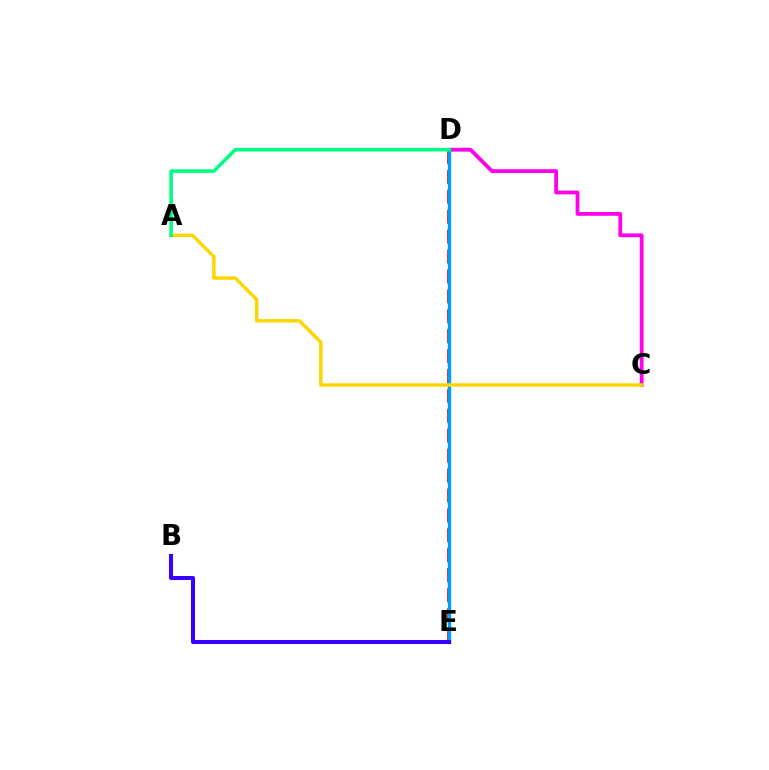{('D', 'E'): [{'color': '#ff0000', 'line_style': 'dashed', 'thickness': 2.71}, {'color': '#4fff00', 'line_style': 'dotted', 'thickness': 1.7}, {'color': '#009eff', 'line_style': 'solid', 'thickness': 2.39}], ('C', 'D'): [{'color': '#ff00ed', 'line_style': 'solid', 'thickness': 2.72}], ('B', 'E'): [{'color': '#3700ff', 'line_style': 'solid', 'thickness': 2.91}], ('A', 'C'): [{'color': '#ffd500', 'line_style': 'solid', 'thickness': 2.48}], ('A', 'D'): [{'color': '#00ff86', 'line_style': 'solid', 'thickness': 2.58}]}